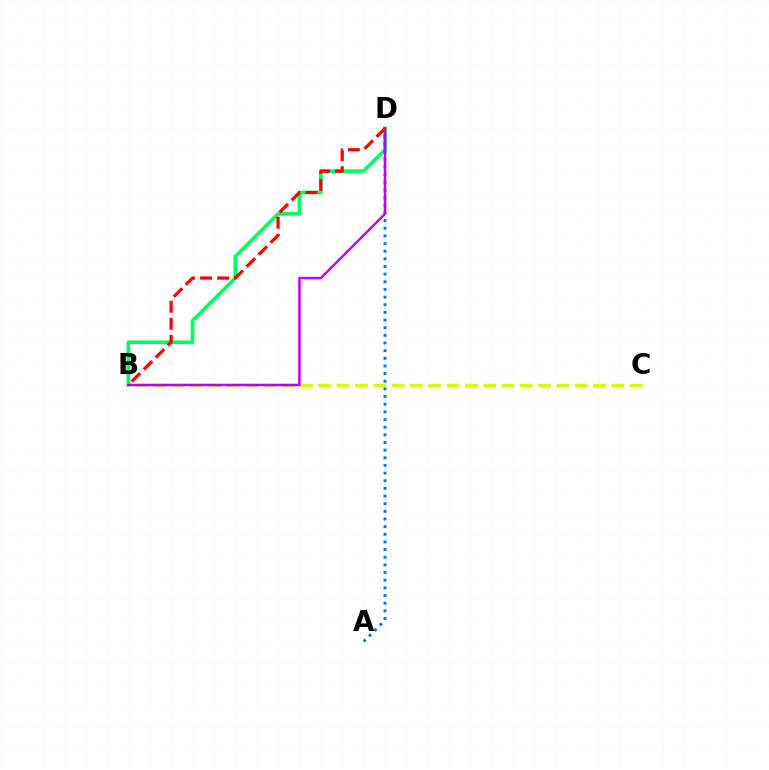{('B', 'D'): [{'color': '#00ff5c', 'line_style': 'solid', 'thickness': 2.63}, {'color': '#b900ff', 'line_style': 'solid', 'thickness': 1.78}, {'color': '#ff0000', 'line_style': 'dashed', 'thickness': 2.31}], ('A', 'D'): [{'color': '#0074ff', 'line_style': 'dotted', 'thickness': 2.08}], ('B', 'C'): [{'color': '#d1ff00', 'line_style': 'dashed', 'thickness': 2.49}]}